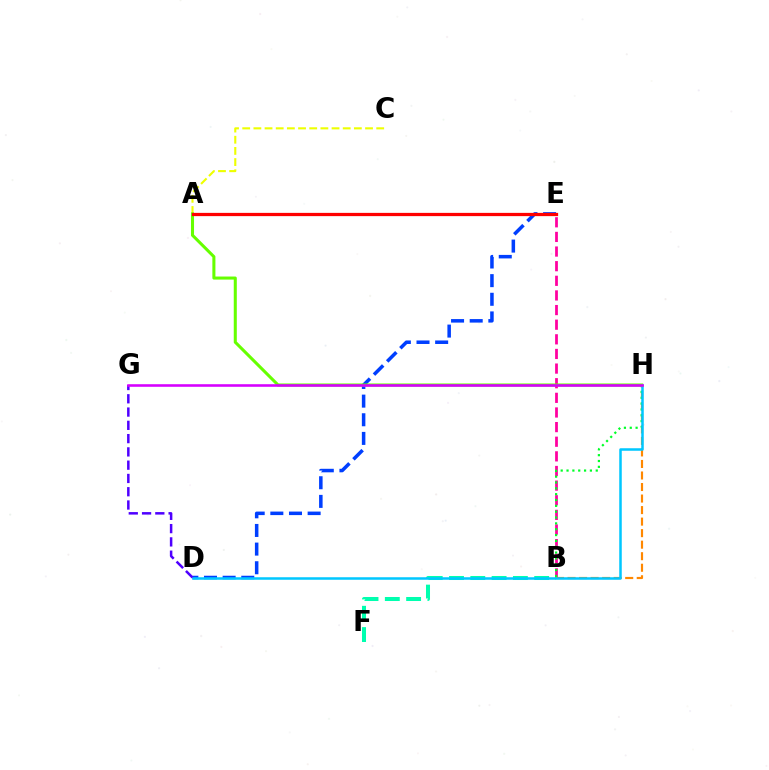{('D', 'E'): [{'color': '#003fff', 'line_style': 'dashed', 'thickness': 2.53}], ('B', 'F'): [{'color': '#00ffaf', 'line_style': 'dashed', 'thickness': 2.89}], ('B', 'E'): [{'color': '#ff00a0', 'line_style': 'dashed', 'thickness': 1.99}], ('B', 'H'): [{'color': '#ff8800', 'line_style': 'dashed', 'thickness': 1.57}, {'color': '#00ff27', 'line_style': 'dotted', 'thickness': 1.59}], ('D', 'H'): [{'color': '#00c7ff', 'line_style': 'solid', 'thickness': 1.81}], ('A', 'C'): [{'color': '#eeff00', 'line_style': 'dashed', 'thickness': 1.52}], ('A', 'H'): [{'color': '#66ff00', 'line_style': 'solid', 'thickness': 2.2}], ('D', 'G'): [{'color': '#4f00ff', 'line_style': 'dashed', 'thickness': 1.8}], ('A', 'E'): [{'color': '#ff0000', 'line_style': 'solid', 'thickness': 2.34}], ('G', 'H'): [{'color': '#d600ff', 'line_style': 'solid', 'thickness': 1.86}]}